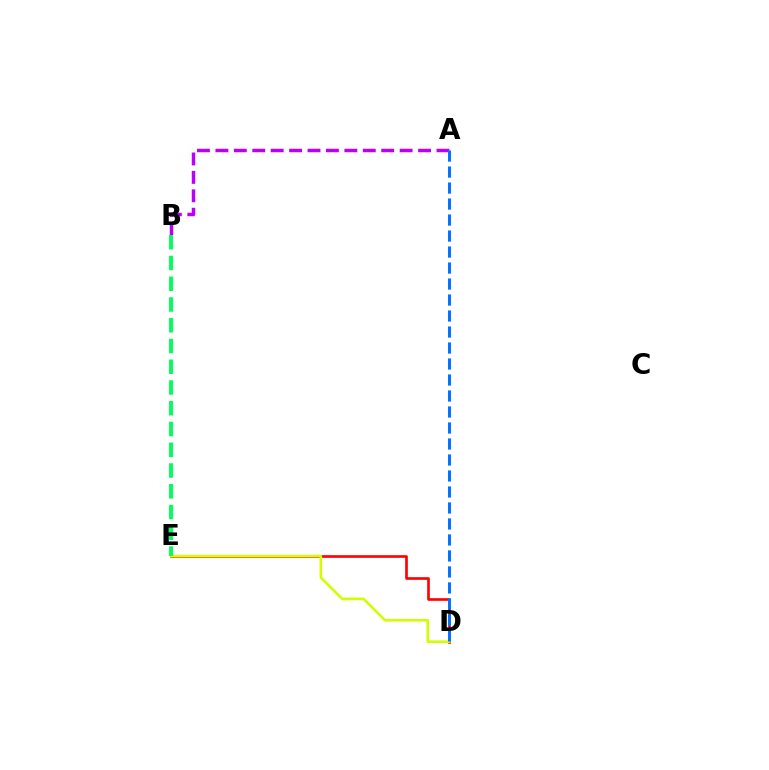{('D', 'E'): [{'color': '#ff0000', 'line_style': 'solid', 'thickness': 1.9}, {'color': '#d1ff00', 'line_style': 'solid', 'thickness': 1.89}], ('A', 'B'): [{'color': '#b900ff', 'line_style': 'dashed', 'thickness': 2.5}], ('B', 'E'): [{'color': '#00ff5c', 'line_style': 'dashed', 'thickness': 2.82}], ('A', 'D'): [{'color': '#0074ff', 'line_style': 'dashed', 'thickness': 2.17}]}